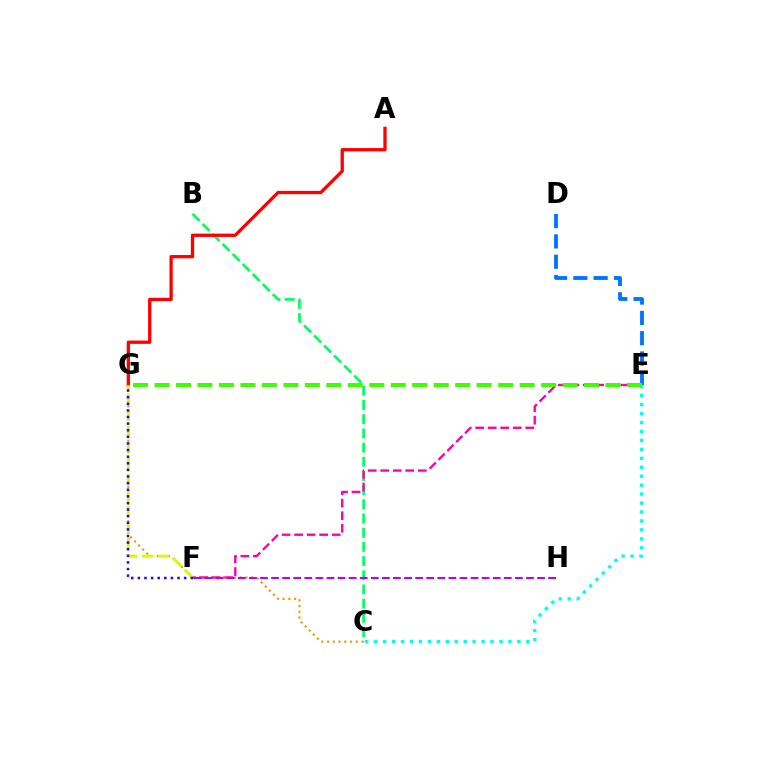{('C', 'G'): [{'color': '#ff9400', 'line_style': 'dotted', 'thickness': 1.56}], ('D', 'E'): [{'color': '#0074ff', 'line_style': 'dashed', 'thickness': 2.76}], ('B', 'C'): [{'color': '#00ff5c', 'line_style': 'dashed', 'thickness': 1.93}], ('A', 'G'): [{'color': '#ff0000', 'line_style': 'solid', 'thickness': 2.37}], ('E', 'F'): [{'color': '#ff00ac', 'line_style': 'dashed', 'thickness': 1.7}], ('C', 'E'): [{'color': '#00fff6', 'line_style': 'dotted', 'thickness': 2.43}], ('F', 'G'): [{'color': '#d1ff00', 'line_style': 'dashed', 'thickness': 2.18}, {'color': '#2500ff', 'line_style': 'dotted', 'thickness': 1.8}], ('E', 'G'): [{'color': '#3dff00', 'line_style': 'dashed', 'thickness': 2.92}], ('F', 'H'): [{'color': '#b900ff', 'line_style': 'dashed', 'thickness': 1.51}]}